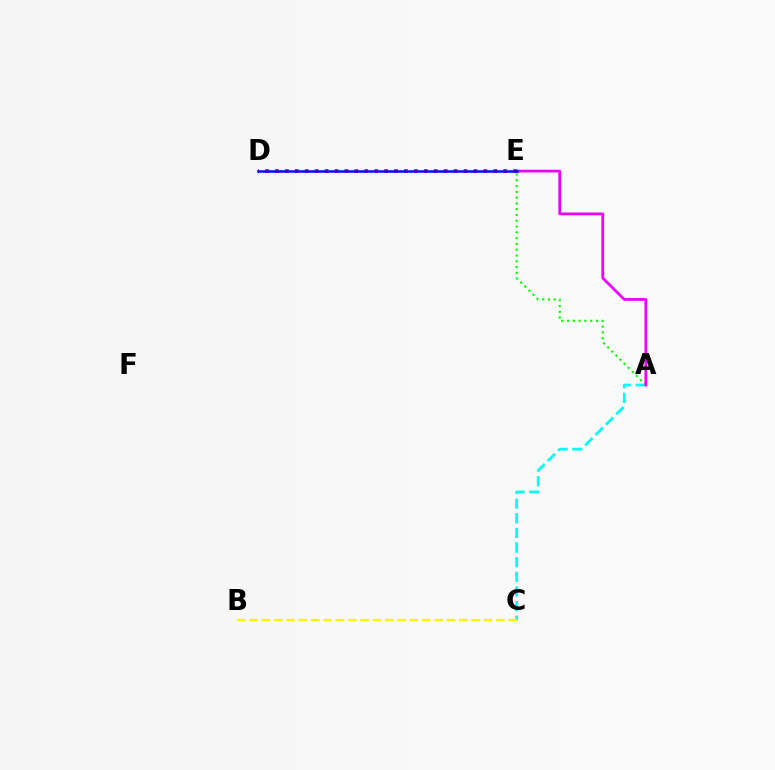{('A', 'C'): [{'color': '#00fff6', 'line_style': 'dashed', 'thickness': 1.99}], ('D', 'E'): [{'color': '#ff0000', 'line_style': 'dotted', 'thickness': 2.7}, {'color': '#0010ff', 'line_style': 'solid', 'thickness': 1.85}], ('A', 'E'): [{'color': '#08ff00', 'line_style': 'dotted', 'thickness': 1.57}, {'color': '#ee00ff', 'line_style': 'solid', 'thickness': 2.01}], ('B', 'C'): [{'color': '#fcf500', 'line_style': 'dashed', 'thickness': 1.68}]}